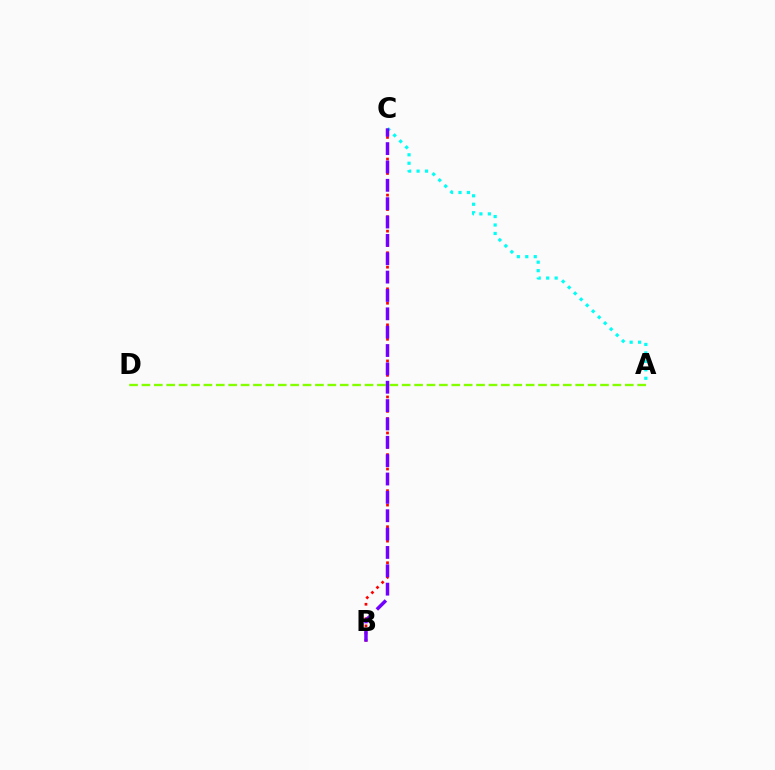{('A', 'C'): [{'color': '#00fff6', 'line_style': 'dotted', 'thickness': 2.3}], ('B', 'C'): [{'color': '#ff0000', 'line_style': 'dotted', 'thickness': 1.96}, {'color': '#7200ff', 'line_style': 'dashed', 'thickness': 2.49}], ('A', 'D'): [{'color': '#84ff00', 'line_style': 'dashed', 'thickness': 1.68}]}